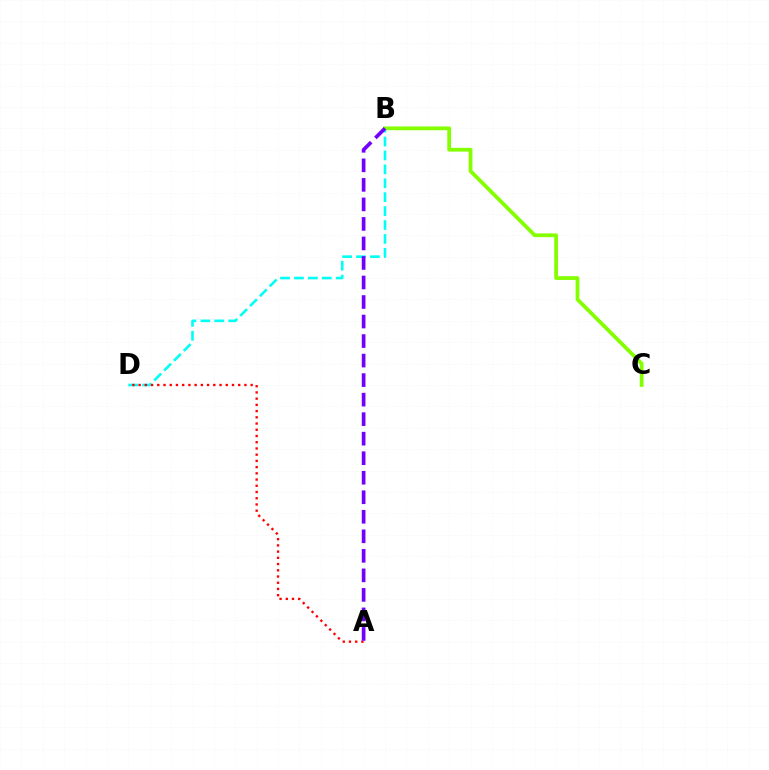{('B', 'D'): [{'color': '#00fff6', 'line_style': 'dashed', 'thickness': 1.89}], ('A', 'D'): [{'color': '#ff0000', 'line_style': 'dotted', 'thickness': 1.69}], ('B', 'C'): [{'color': '#84ff00', 'line_style': 'solid', 'thickness': 2.71}], ('A', 'B'): [{'color': '#7200ff', 'line_style': 'dashed', 'thickness': 2.65}]}